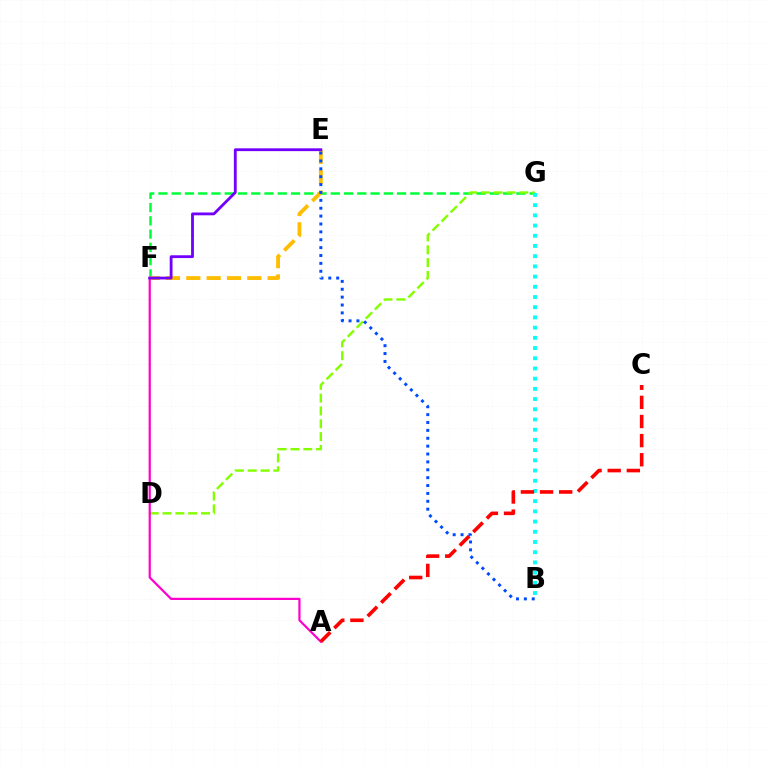{('F', 'G'): [{'color': '#00ff39', 'line_style': 'dashed', 'thickness': 1.8}], ('E', 'F'): [{'color': '#ffbd00', 'line_style': 'dashed', 'thickness': 2.76}, {'color': '#7200ff', 'line_style': 'solid', 'thickness': 2.03}], ('D', 'G'): [{'color': '#84ff00', 'line_style': 'dashed', 'thickness': 1.74}], ('A', 'F'): [{'color': '#ff00cf', 'line_style': 'solid', 'thickness': 1.59}], ('B', 'G'): [{'color': '#00fff6', 'line_style': 'dotted', 'thickness': 2.77}], ('A', 'C'): [{'color': '#ff0000', 'line_style': 'dashed', 'thickness': 2.6}], ('B', 'E'): [{'color': '#004bff', 'line_style': 'dotted', 'thickness': 2.14}]}